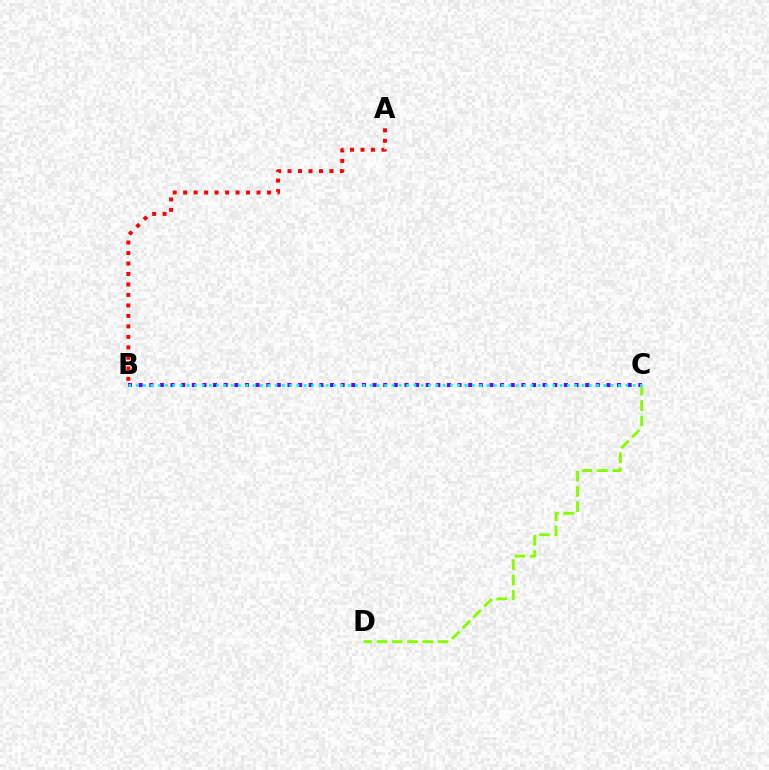{('C', 'D'): [{'color': '#84ff00', 'line_style': 'dashed', 'thickness': 2.07}], ('B', 'C'): [{'color': '#7200ff', 'line_style': 'dotted', 'thickness': 2.89}, {'color': '#00fff6', 'line_style': 'dotted', 'thickness': 1.99}], ('A', 'B'): [{'color': '#ff0000', 'line_style': 'dotted', 'thickness': 2.85}]}